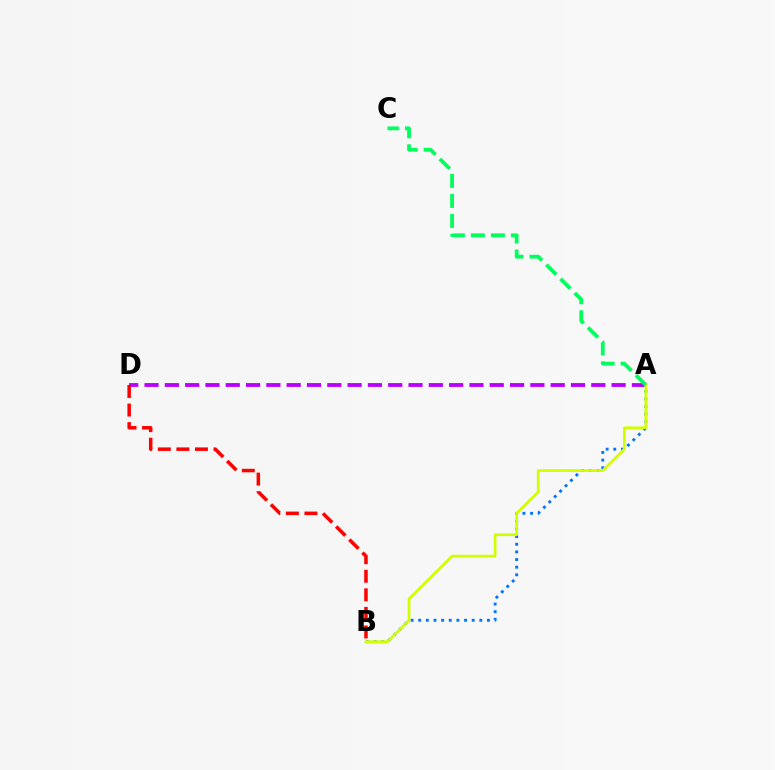{('A', 'B'): [{'color': '#0074ff', 'line_style': 'dotted', 'thickness': 2.08}, {'color': '#d1ff00', 'line_style': 'solid', 'thickness': 1.95}], ('A', 'D'): [{'color': '#b900ff', 'line_style': 'dashed', 'thickness': 2.76}], ('A', 'C'): [{'color': '#00ff5c', 'line_style': 'dashed', 'thickness': 2.72}], ('B', 'D'): [{'color': '#ff0000', 'line_style': 'dashed', 'thickness': 2.52}]}